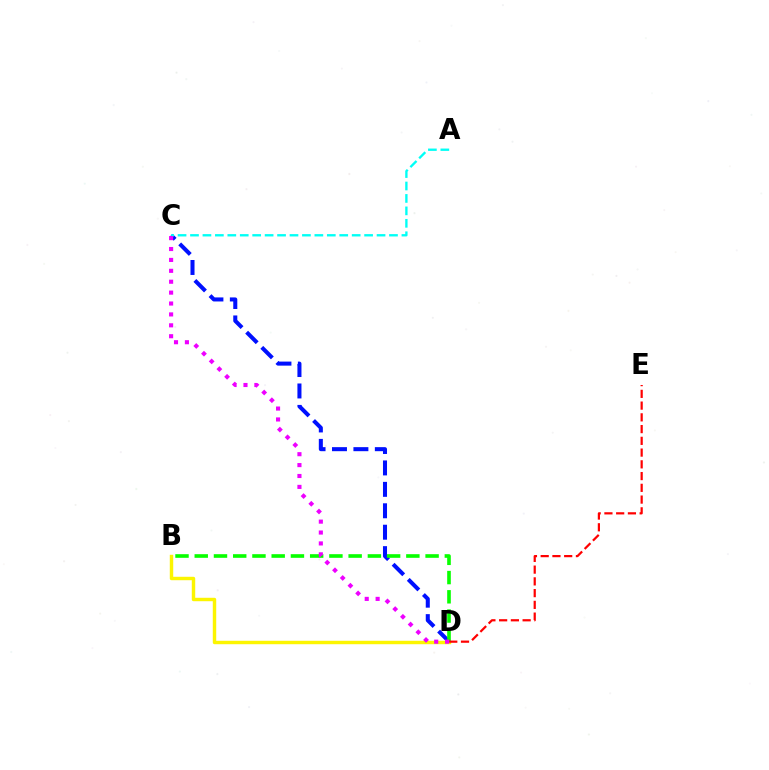{('C', 'D'): [{'color': '#0010ff', 'line_style': 'dashed', 'thickness': 2.91}, {'color': '#ee00ff', 'line_style': 'dotted', 'thickness': 2.96}], ('B', 'D'): [{'color': '#fcf500', 'line_style': 'solid', 'thickness': 2.47}, {'color': '#08ff00', 'line_style': 'dashed', 'thickness': 2.61}], ('A', 'C'): [{'color': '#00fff6', 'line_style': 'dashed', 'thickness': 1.69}], ('D', 'E'): [{'color': '#ff0000', 'line_style': 'dashed', 'thickness': 1.6}]}